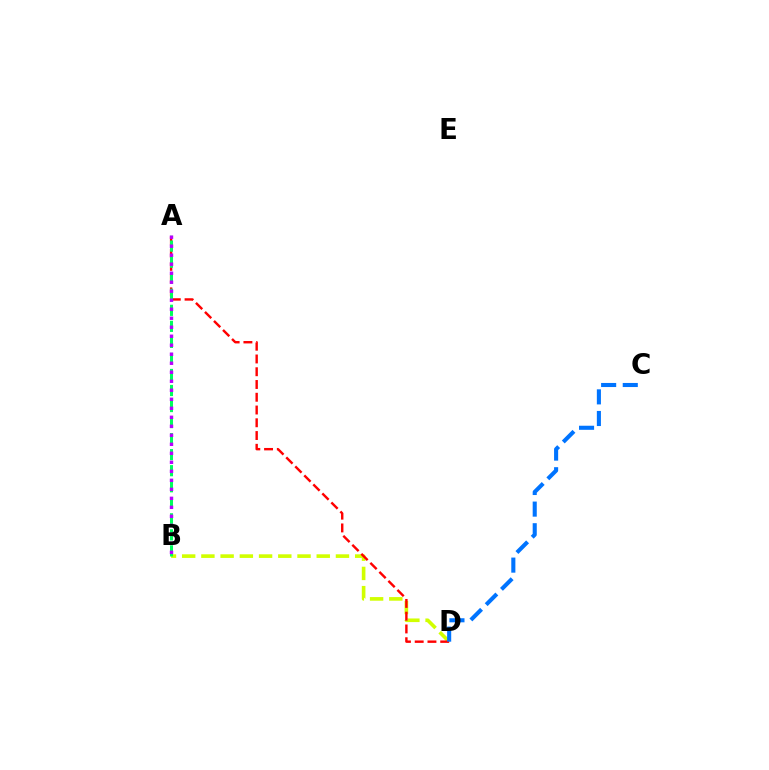{('B', 'D'): [{'color': '#d1ff00', 'line_style': 'dashed', 'thickness': 2.61}], ('A', 'D'): [{'color': '#ff0000', 'line_style': 'dashed', 'thickness': 1.73}], ('C', 'D'): [{'color': '#0074ff', 'line_style': 'dashed', 'thickness': 2.94}], ('A', 'B'): [{'color': '#00ff5c', 'line_style': 'dashed', 'thickness': 2.18}, {'color': '#b900ff', 'line_style': 'dotted', 'thickness': 2.45}]}